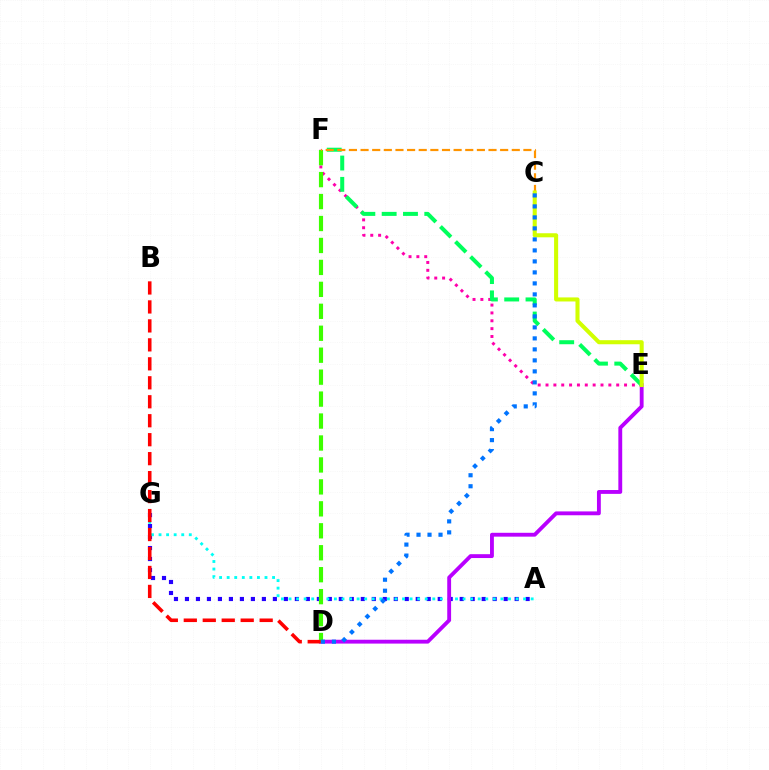{('E', 'F'): [{'color': '#ff00ac', 'line_style': 'dotted', 'thickness': 2.13}, {'color': '#00ff5c', 'line_style': 'dashed', 'thickness': 2.9}], ('A', 'G'): [{'color': '#2500ff', 'line_style': 'dotted', 'thickness': 2.99}, {'color': '#00fff6', 'line_style': 'dotted', 'thickness': 2.06}], ('D', 'E'): [{'color': '#b900ff', 'line_style': 'solid', 'thickness': 2.77}], ('D', 'F'): [{'color': '#3dff00', 'line_style': 'dashed', 'thickness': 2.98}], ('B', 'D'): [{'color': '#ff0000', 'line_style': 'dashed', 'thickness': 2.58}], ('C', 'F'): [{'color': '#ff9400', 'line_style': 'dashed', 'thickness': 1.58}], ('C', 'E'): [{'color': '#d1ff00', 'line_style': 'solid', 'thickness': 2.93}], ('C', 'D'): [{'color': '#0074ff', 'line_style': 'dotted', 'thickness': 2.99}]}